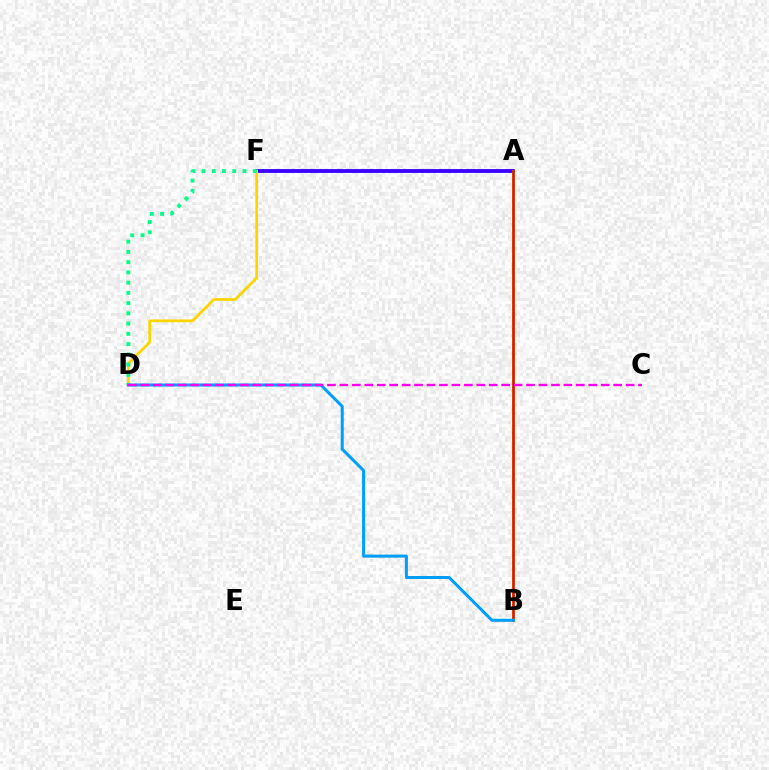{('A', 'F'): [{'color': '#3700ff', 'line_style': 'solid', 'thickness': 2.76}], ('D', 'F'): [{'color': '#ffd500', 'line_style': 'solid', 'thickness': 1.99}, {'color': '#00ff86', 'line_style': 'dotted', 'thickness': 2.78}], ('A', 'B'): [{'color': '#4fff00', 'line_style': 'solid', 'thickness': 1.8}, {'color': '#ff0000', 'line_style': 'solid', 'thickness': 1.82}], ('B', 'D'): [{'color': '#009eff', 'line_style': 'solid', 'thickness': 2.18}], ('C', 'D'): [{'color': '#ff00ed', 'line_style': 'dashed', 'thickness': 1.69}]}